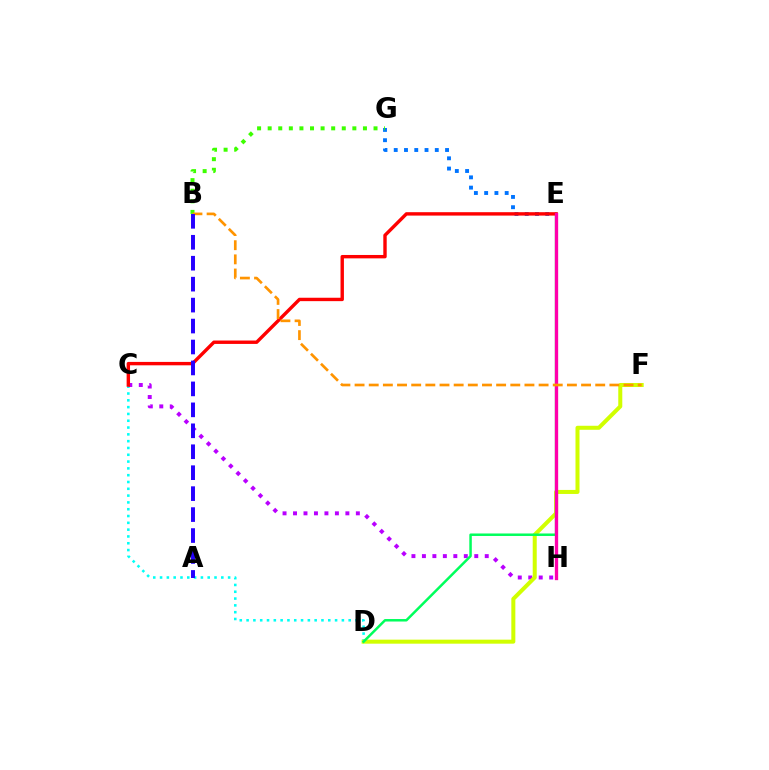{('C', 'D'): [{'color': '#00fff6', 'line_style': 'dotted', 'thickness': 1.85}], ('C', 'H'): [{'color': '#b900ff', 'line_style': 'dotted', 'thickness': 2.85}], ('E', 'G'): [{'color': '#0074ff', 'line_style': 'dotted', 'thickness': 2.79}], ('D', 'F'): [{'color': '#d1ff00', 'line_style': 'solid', 'thickness': 2.89}], ('B', 'G'): [{'color': '#3dff00', 'line_style': 'dotted', 'thickness': 2.88}], ('D', 'E'): [{'color': '#00ff5c', 'line_style': 'solid', 'thickness': 1.8}], ('C', 'E'): [{'color': '#ff0000', 'line_style': 'solid', 'thickness': 2.45}], ('E', 'H'): [{'color': '#ff00ac', 'line_style': 'solid', 'thickness': 2.39}], ('B', 'F'): [{'color': '#ff9400', 'line_style': 'dashed', 'thickness': 1.92}], ('A', 'B'): [{'color': '#2500ff', 'line_style': 'dashed', 'thickness': 2.85}]}